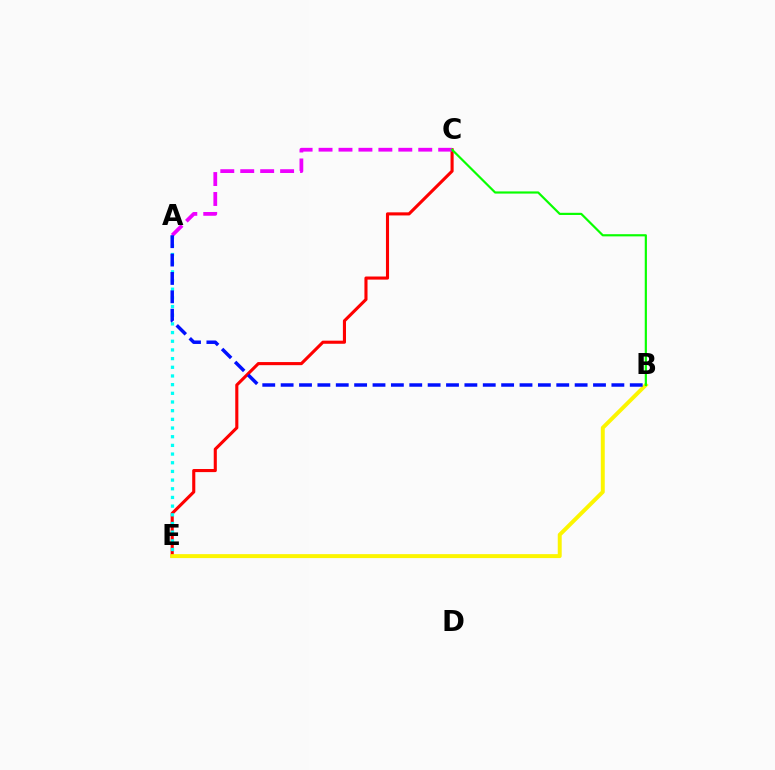{('C', 'E'): [{'color': '#ff0000', 'line_style': 'solid', 'thickness': 2.23}], ('A', 'E'): [{'color': '#00fff6', 'line_style': 'dotted', 'thickness': 2.36}], ('B', 'E'): [{'color': '#fcf500', 'line_style': 'solid', 'thickness': 2.84}], ('A', 'C'): [{'color': '#ee00ff', 'line_style': 'dashed', 'thickness': 2.71}], ('B', 'C'): [{'color': '#08ff00', 'line_style': 'solid', 'thickness': 1.57}], ('A', 'B'): [{'color': '#0010ff', 'line_style': 'dashed', 'thickness': 2.5}]}